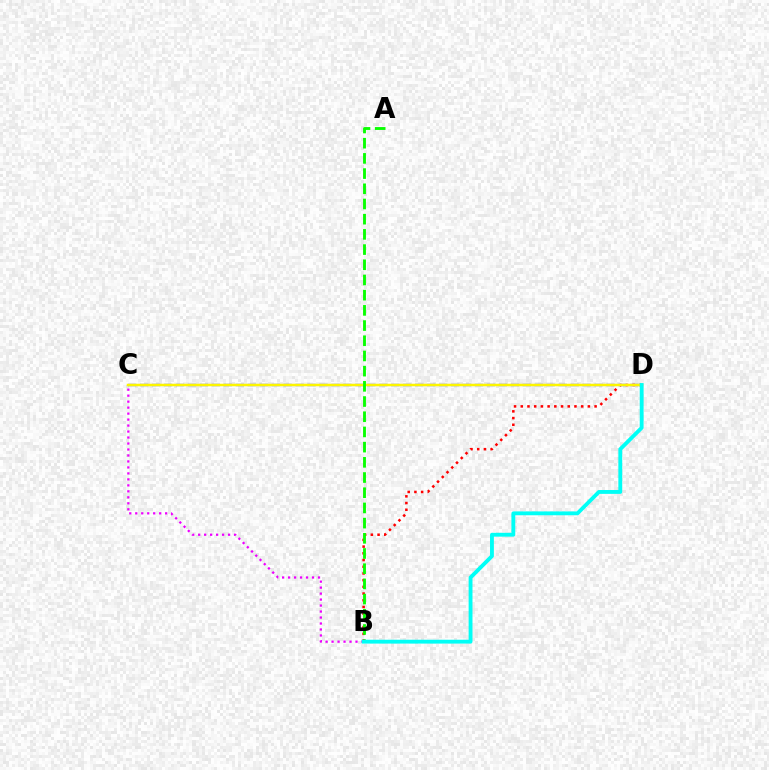{('B', 'D'): [{'color': '#ff0000', 'line_style': 'dotted', 'thickness': 1.82}, {'color': '#00fff6', 'line_style': 'solid', 'thickness': 2.77}], ('C', 'D'): [{'color': '#0010ff', 'line_style': 'dashed', 'thickness': 1.62}, {'color': '#fcf500', 'line_style': 'solid', 'thickness': 1.8}], ('B', 'C'): [{'color': '#ee00ff', 'line_style': 'dotted', 'thickness': 1.62}], ('A', 'B'): [{'color': '#08ff00', 'line_style': 'dashed', 'thickness': 2.06}]}